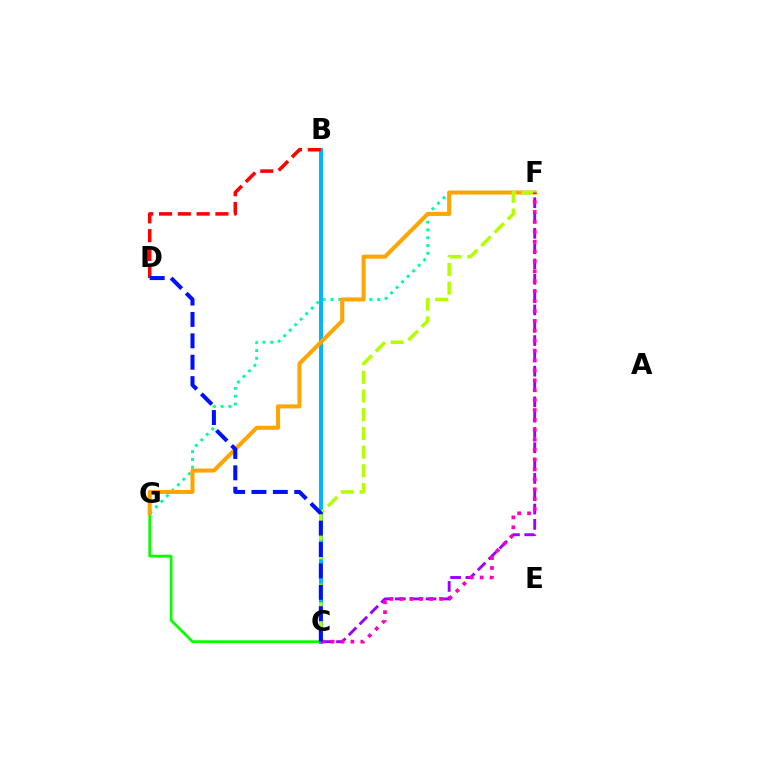{('F', 'G'): [{'color': '#00ff9d', 'line_style': 'dotted', 'thickness': 2.12}, {'color': '#ffa500', 'line_style': 'solid', 'thickness': 2.91}], ('C', 'G'): [{'color': '#08ff00', 'line_style': 'solid', 'thickness': 1.99}], ('B', 'C'): [{'color': '#00b5ff', 'line_style': 'solid', 'thickness': 2.87}], ('C', 'F'): [{'color': '#9b00ff', 'line_style': 'dashed', 'thickness': 2.08}, {'color': '#b3ff00', 'line_style': 'dashed', 'thickness': 2.54}, {'color': '#ff00bd', 'line_style': 'dotted', 'thickness': 2.69}], ('B', 'D'): [{'color': '#ff0000', 'line_style': 'dashed', 'thickness': 2.55}], ('C', 'D'): [{'color': '#0010ff', 'line_style': 'dashed', 'thickness': 2.91}]}